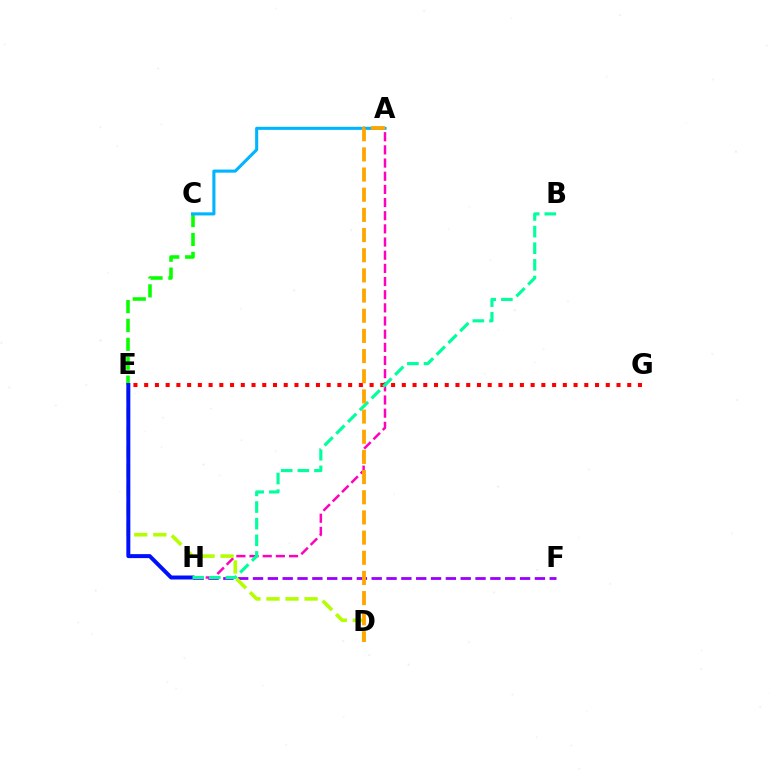{('C', 'E'): [{'color': '#08ff00', 'line_style': 'dashed', 'thickness': 2.56}], ('F', 'H'): [{'color': '#9b00ff', 'line_style': 'dashed', 'thickness': 2.02}], ('A', 'H'): [{'color': '#ff00bd', 'line_style': 'dashed', 'thickness': 1.79}], ('A', 'C'): [{'color': '#00b5ff', 'line_style': 'solid', 'thickness': 2.22}], ('D', 'E'): [{'color': '#b3ff00', 'line_style': 'dashed', 'thickness': 2.59}], ('E', 'H'): [{'color': '#0010ff', 'line_style': 'solid', 'thickness': 2.86}], ('E', 'G'): [{'color': '#ff0000', 'line_style': 'dotted', 'thickness': 2.92}], ('B', 'H'): [{'color': '#00ff9d', 'line_style': 'dashed', 'thickness': 2.26}], ('A', 'D'): [{'color': '#ffa500', 'line_style': 'dashed', 'thickness': 2.74}]}